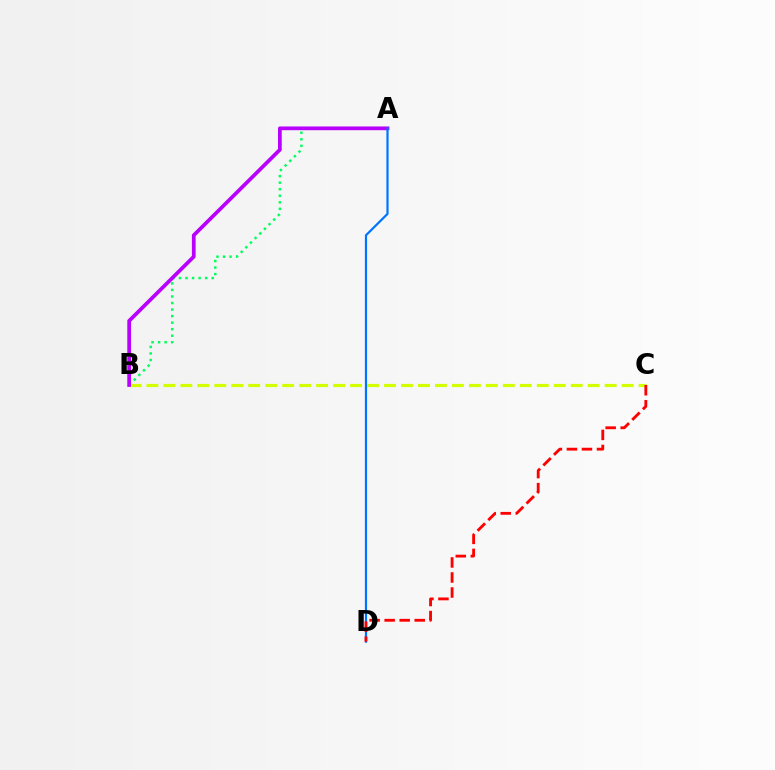{('A', 'B'): [{'color': '#00ff5c', 'line_style': 'dotted', 'thickness': 1.78}, {'color': '#b900ff', 'line_style': 'solid', 'thickness': 2.69}], ('B', 'C'): [{'color': '#d1ff00', 'line_style': 'dashed', 'thickness': 2.31}], ('A', 'D'): [{'color': '#0074ff', 'line_style': 'solid', 'thickness': 1.59}], ('C', 'D'): [{'color': '#ff0000', 'line_style': 'dashed', 'thickness': 2.04}]}